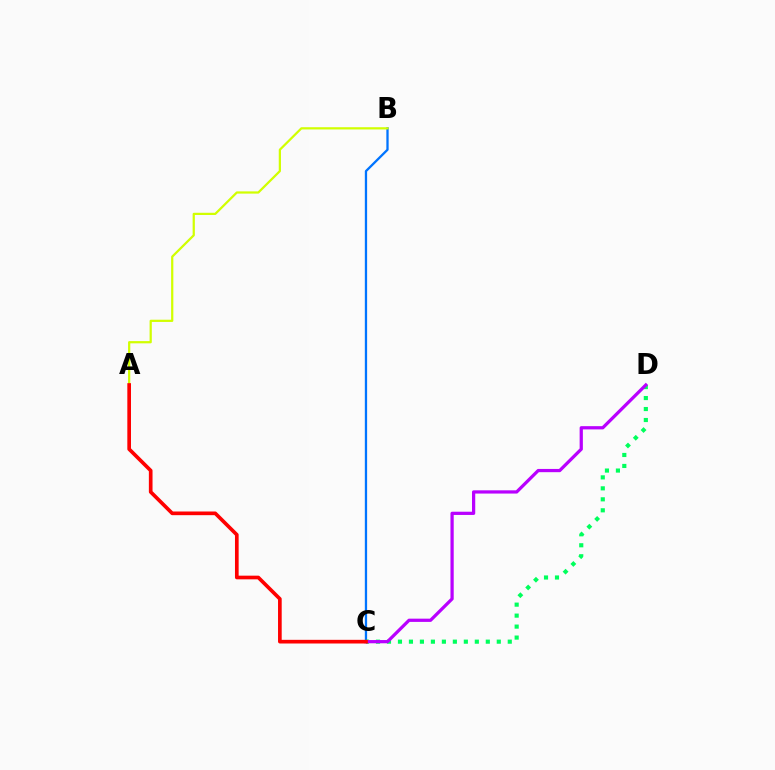{('B', 'C'): [{'color': '#0074ff', 'line_style': 'solid', 'thickness': 1.65}], ('A', 'B'): [{'color': '#d1ff00', 'line_style': 'solid', 'thickness': 1.61}], ('C', 'D'): [{'color': '#00ff5c', 'line_style': 'dotted', 'thickness': 2.98}, {'color': '#b900ff', 'line_style': 'solid', 'thickness': 2.33}], ('A', 'C'): [{'color': '#ff0000', 'line_style': 'solid', 'thickness': 2.64}]}